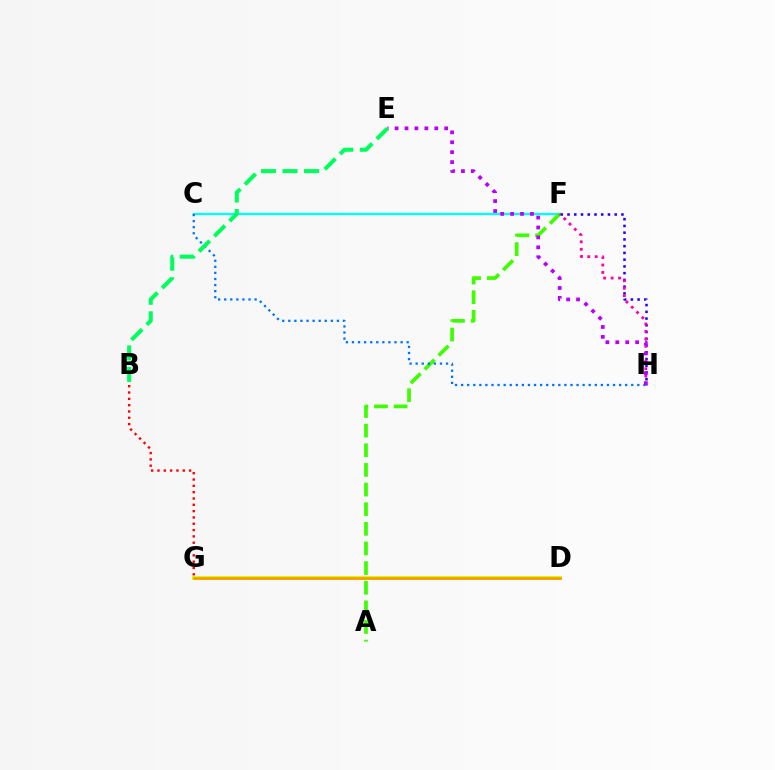{('C', 'F'): [{'color': '#00fff6', 'line_style': 'solid', 'thickness': 1.69}], ('A', 'F'): [{'color': '#3dff00', 'line_style': 'dashed', 'thickness': 2.67}], ('F', 'H'): [{'color': '#2500ff', 'line_style': 'dotted', 'thickness': 1.83}, {'color': '#ff00ac', 'line_style': 'dotted', 'thickness': 2.03}], ('D', 'G'): [{'color': '#d1ff00', 'line_style': 'solid', 'thickness': 2.83}, {'color': '#ff9400', 'line_style': 'solid', 'thickness': 1.83}], ('C', 'H'): [{'color': '#0074ff', 'line_style': 'dotted', 'thickness': 1.65}], ('E', 'H'): [{'color': '#b900ff', 'line_style': 'dotted', 'thickness': 2.7}], ('B', 'E'): [{'color': '#00ff5c', 'line_style': 'dashed', 'thickness': 2.92}], ('B', 'G'): [{'color': '#ff0000', 'line_style': 'dotted', 'thickness': 1.72}]}